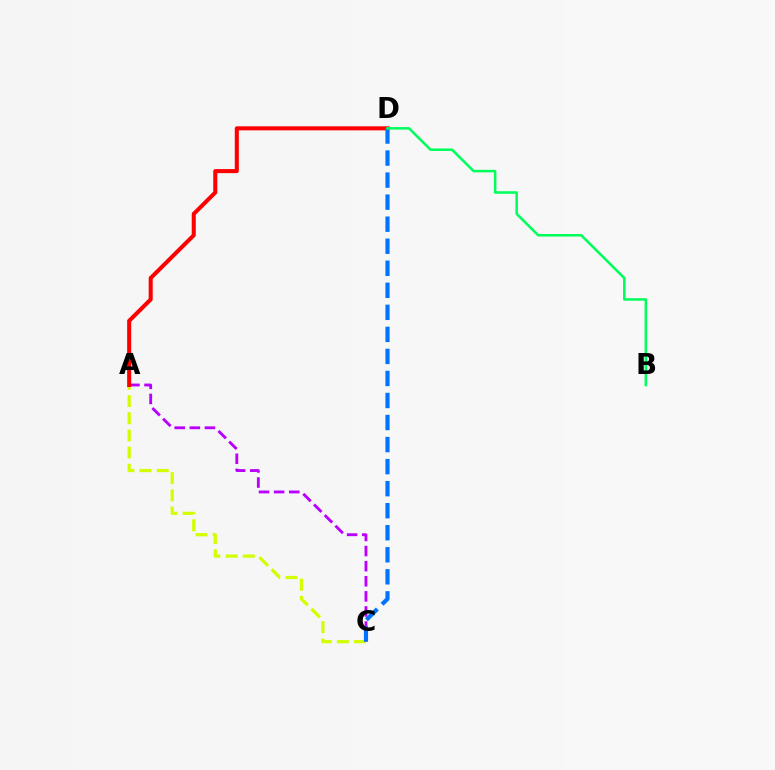{('A', 'C'): [{'color': '#d1ff00', 'line_style': 'dashed', 'thickness': 2.33}, {'color': '#b900ff', 'line_style': 'dashed', 'thickness': 2.05}], ('A', 'D'): [{'color': '#ff0000', 'line_style': 'solid', 'thickness': 2.92}], ('C', 'D'): [{'color': '#0074ff', 'line_style': 'dashed', 'thickness': 2.99}], ('B', 'D'): [{'color': '#00ff5c', 'line_style': 'solid', 'thickness': 1.83}]}